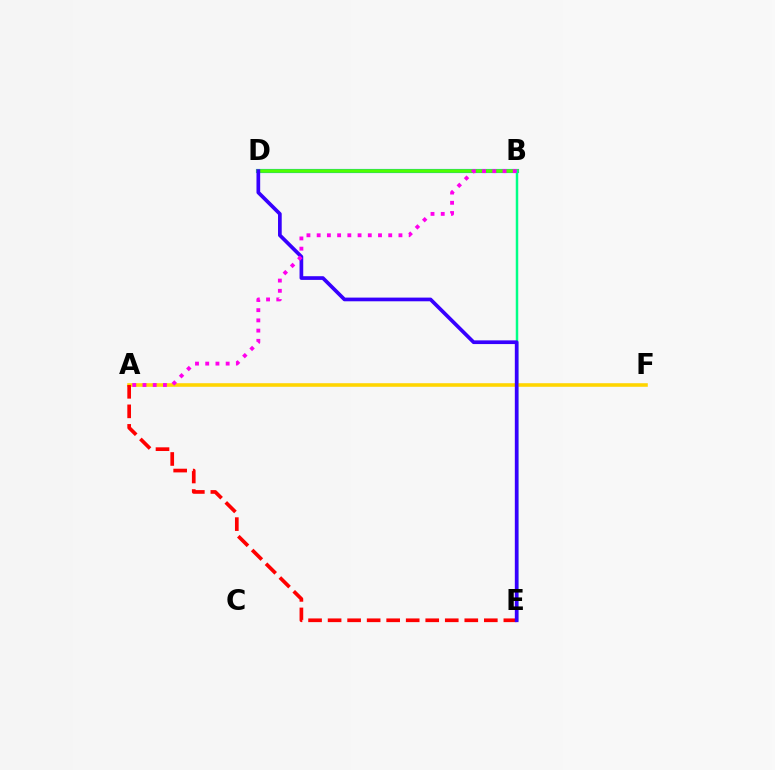{('B', 'D'): [{'color': '#009eff', 'line_style': 'solid', 'thickness': 2.98}, {'color': '#4fff00', 'line_style': 'solid', 'thickness': 2.55}], ('B', 'E'): [{'color': '#00ff86', 'line_style': 'solid', 'thickness': 1.78}], ('A', 'F'): [{'color': '#ffd500', 'line_style': 'solid', 'thickness': 2.58}], ('A', 'E'): [{'color': '#ff0000', 'line_style': 'dashed', 'thickness': 2.65}], ('D', 'E'): [{'color': '#3700ff', 'line_style': 'solid', 'thickness': 2.66}], ('A', 'B'): [{'color': '#ff00ed', 'line_style': 'dotted', 'thickness': 2.78}]}